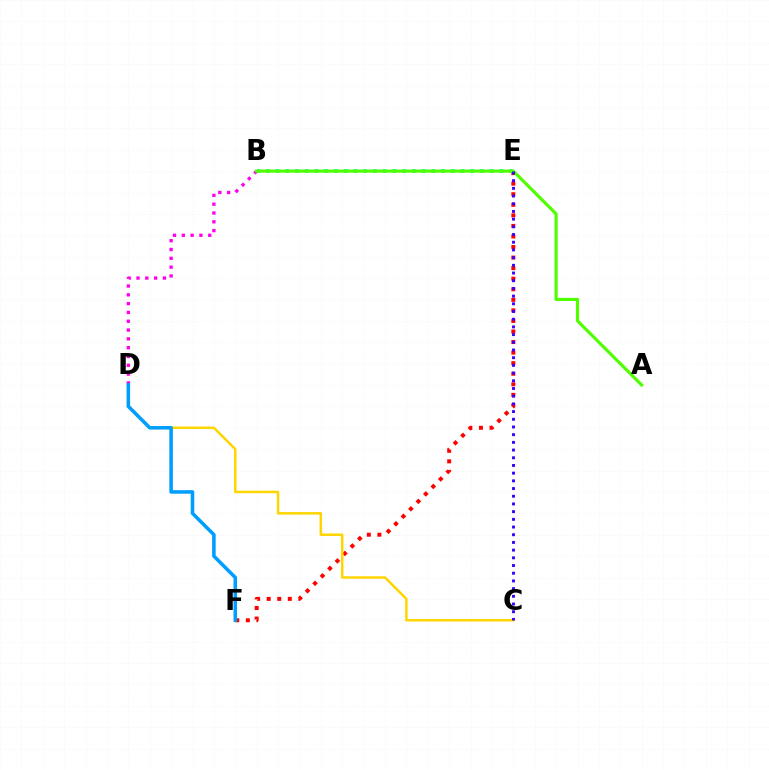{('E', 'F'): [{'color': '#ff0000', 'line_style': 'dotted', 'thickness': 2.87}], ('B', 'E'): [{'color': '#00ff86', 'line_style': 'dotted', 'thickness': 2.64}], ('B', 'D'): [{'color': '#ff00ed', 'line_style': 'dotted', 'thickness': 2.39}], ('C', 'D'): [{'color': '#ffd500', 'line_style': 'solid', 'thickness': 1.79}], ('D', 'F'): [{'color': '#009eff', 'line_style': 'solid', 'thickness': 2.55}], ('A', 'B'): [{'color': '#4fff00', 'line_style': 'solid', 'thickness': 2.26}], ('C', 'E'): [{'color': '#3700ff', 'line_style': 'dotted', 'thickness': 2.09}]}